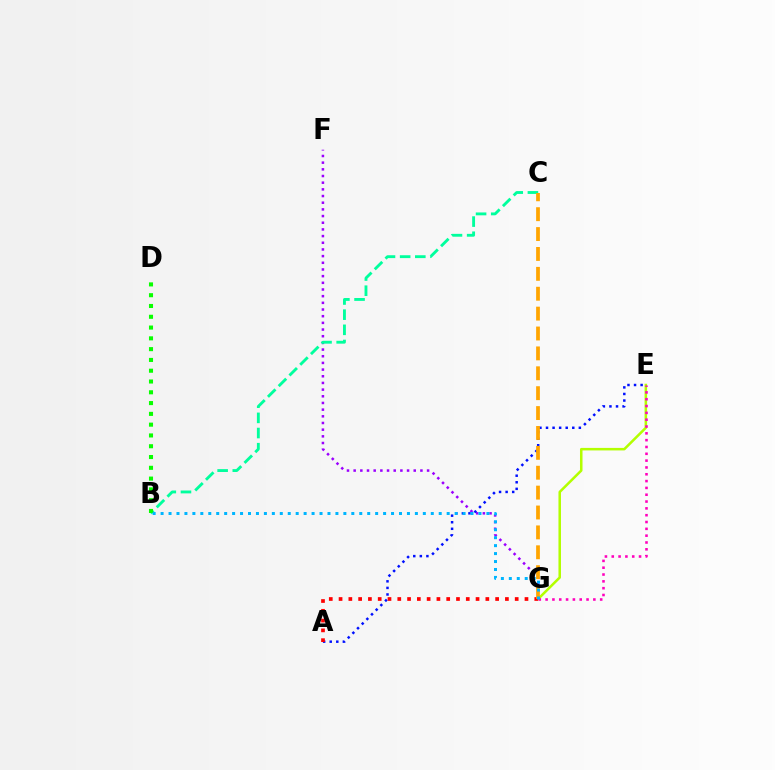{('F', 'G'): [{'color': '#9b00ff', 'line_style': 'dotted', 'thickness': 1.81}], ('E', 'G'): [{'color': '#b3ff00', 'line_style': 'solid', 'thickness': 1.82}, {'color': '#ff00bd', 'line_style': 'dotted', 'thickness': 1.85}], ('A', 'E'): [{'color': '#0010ff', 'line_style': 'dotted', 'thickness': 1.78}], ('B', 'C'): [{'color': '#00ff9d', 'line_style': 'dashed', 'thickness': 2.06}], ('A', 'G'): [{'color': '#ff0000', 'line_style': 'dotted', 'thickness': 2.66}], ('C', 'G'): [{'color': '#ffa500', 'line_style': 'dashed', 'thickness': 2.7}], ('B', 'D'): [{'color': '#08ff00', 'line_style': 'dotted', 'thickness': 2.93}], ('B', 'G'): [{'color': '#00b5ff', 'line_style': 'dotted', 'thickness': 2.16}]}